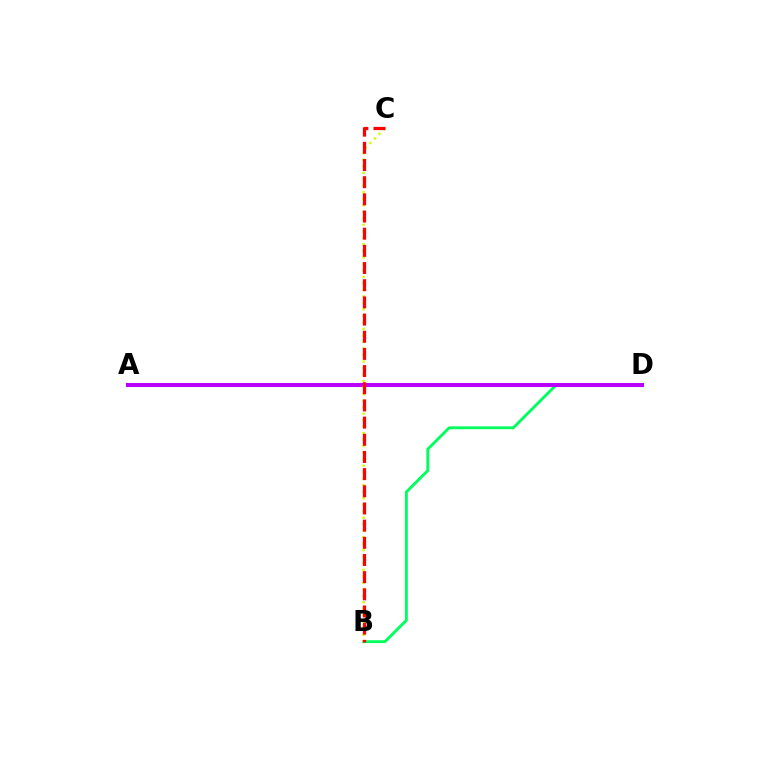{('A', 'D'): [{'color': '#0074ff', 'line_style': 'dotted', 'thickness': 1.56}, {'color': '#b900ff', 'line_style': 'solid', 'thickness': 2.93}], ('B', 'D'): [{'color': '#00ff5c', 'line_style': 'solid', 'thickness': 2.06}], ('B', 'C'): [{'color': '#d1ff00', 'line_style': 'dotted', 'thickness': 1.77}, {'color': '#ff0000', 'line_style': 'dashed', 'thickness': 2.33}]}